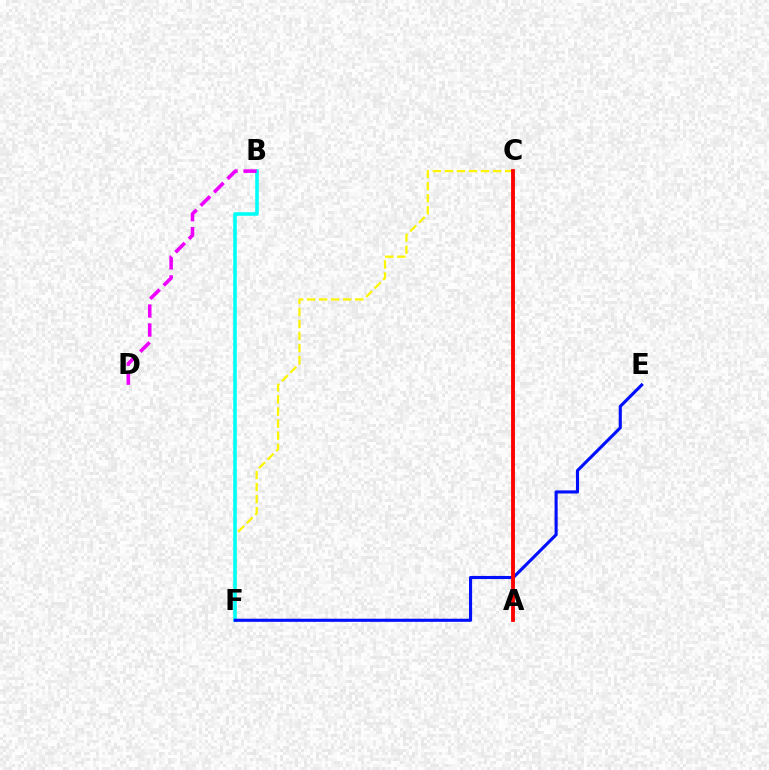{('C', 'F'): [{'color': '#fcf500', 'line_style': 'dashed', 'thickness': 1.64}], ('B', 'F'): [{'color': '#00fff6', 'line_style': 'solid', 'thickness': 2.58}], ('E', 'F'): [{'color': '#0010ff', 'line_style': 'solid', 'thickness': 2.24}], ('A', 'C'): [{'color': '#08ff00', 'line_style': 'dotted', 'thickness': 2.0}, {'color': '#ff0000', 'line_style': 'solid', 'thickness': 2.75}], ('B', 'D'): [{'color': '#ee00ff', 'line_style': 'dashed', 'thickness': 2.58}]}